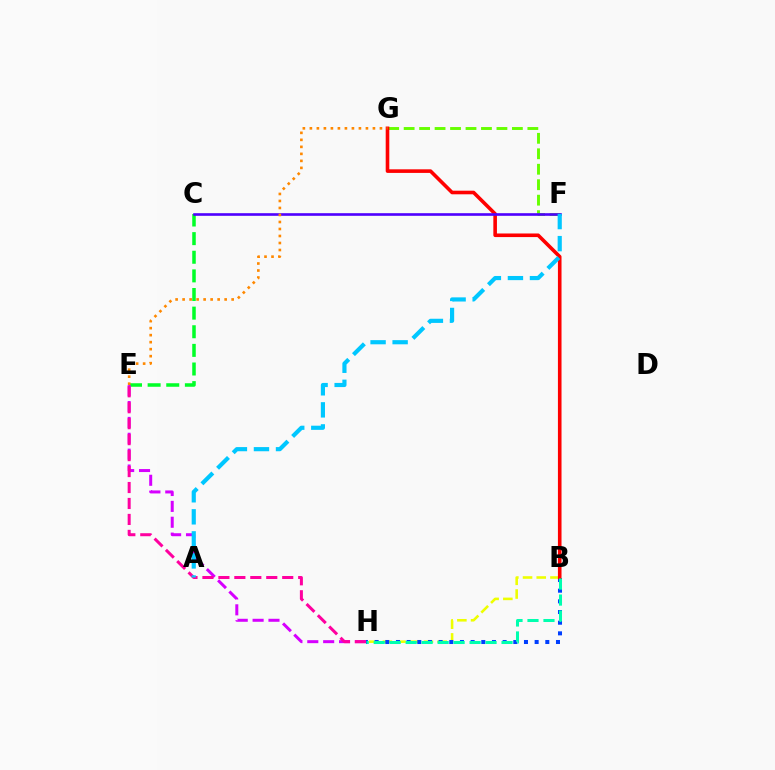{('B', 'H'): [{'color': '#eeff00', 'line_style': 'dashed', 'thickness': 1.86}, {'color': '#003fff', 'line_style': 'dotted', 'thickness': 2.9}, {'color': '#00ffaf', 'line_style': 'dashed', 'thickness': 2.17}], ('C', 'E'): [{'color': '#00ff27', 'line_style': 'dashed', 'thickness': 2.53}], ('E', 'H'): [{'color': '#d600ff', 'line_style': 'dashed', 'thickness': 2.16}, {'color': '#ff00a0', 'line_style': 'dashed', 'thickness': 2.17}], ('F', 'G'): [{'color': '#66ff00', 'line_style': 'dashed', 'thickness': 2.1}], ('B', 'G'): [{'color': '#ff0000', 'line_style': 'solid', 'thickness': 2.59}], ('C', 'F'): [{'color': '#4f00ff', 'line_style': 'solid', 'thickness': 1.89}], ('A', 'F'): [{'color': '#00c7ff', 'line_style': 'dashed', 'thickness': 3.0}], ('E', 'G'): [{'color': '#ff8800', 'line_style': 'dotted', 'thickness': 1.9}]}